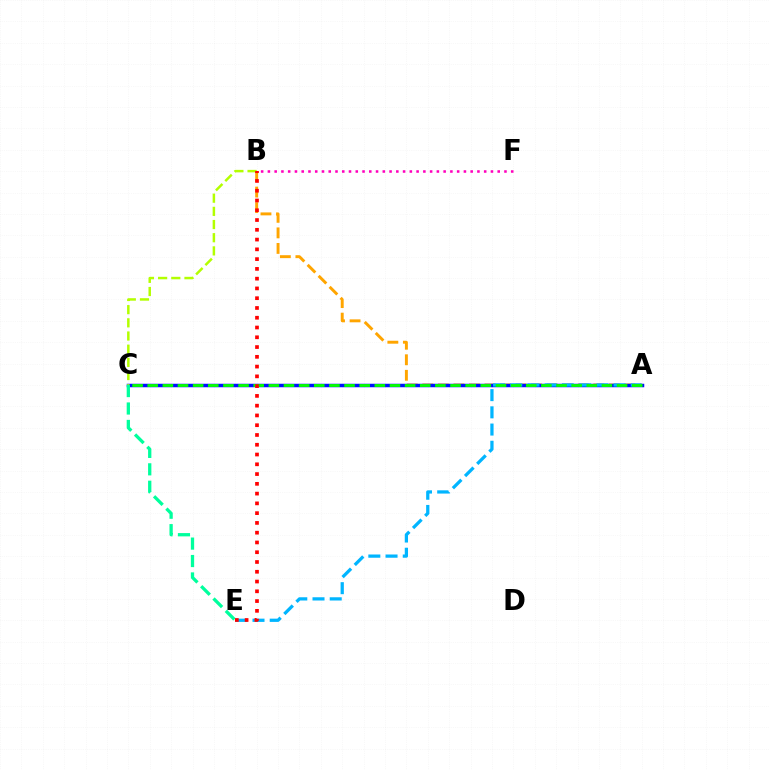{('A', 'C'): [{'color': '#9b00ff', 'line_style': 'solid', 'thickness': 1.88}, {'color': '#0010ff', 'line_style': 'solid', 'thickness': 2.51}, {'color': '#08ff00', 'line_style': 'dashed', 'thickness': 2.06}], ('A', 'B'): [{'color': '#ffa500', 'line_style': 'dashed', 'thickness': 2.11}], ('A', 'E'): [{'color': '#00b5ff', 'line_style': 'dashed', 'thickness': 2.34}], ('B', 'C'): [{'color': '#b3ff00', 'line_style': 'dashed', 'thickness': 1.79}], ('B', 'F'): [{'color': '#ff00bd', 'line_style': 'dotted', 'thickness': 1.84}], ('C', 'E'): [{'color': '#00ff9d', 'line_style': 'dashed', 'thickness': 2.37}], ('B', 'E'): [{'color': '#ff0000', 'line_style': 'dotted', 'thickness': 2.65}]}